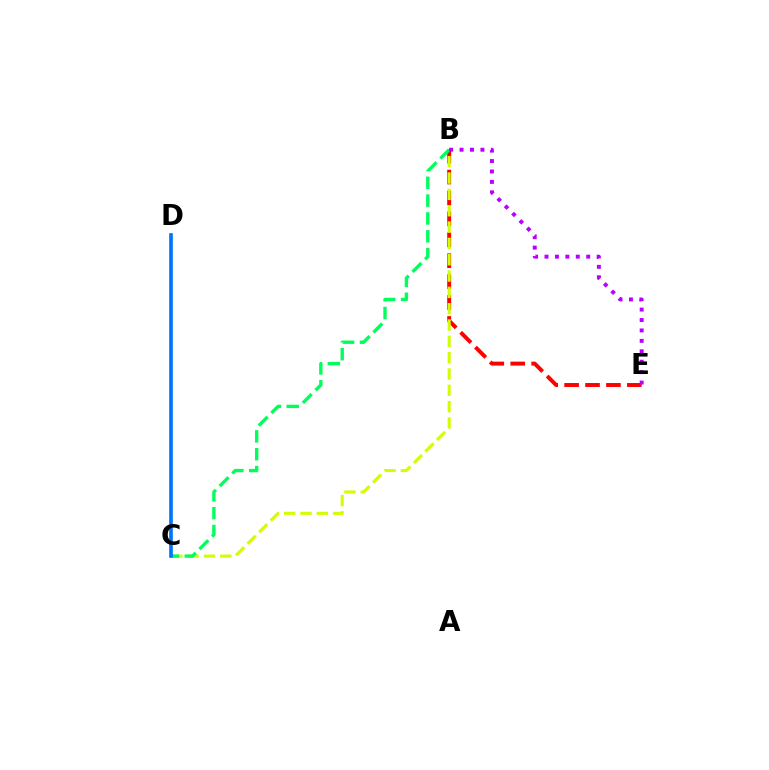{('B', 'E'): [{'color': '#ff0000', 'line_style': 'dashed', 'thickness': 2.84}, {'color': '#b900ff', 'line_style': 'dotted', 'thickness': 2.83}], ('B', 'C'): [{'color': '#d1ff00', 'line_style': 'dashed', 'thickness': 2.22}, {'color': '#00ff5c', 'line_style': 'dashed', 'thickness': 2.42}], ('C', 'D'): [{'color': '#0074ff', 'line_style': 'solid', 'thickness': 2.64}]}